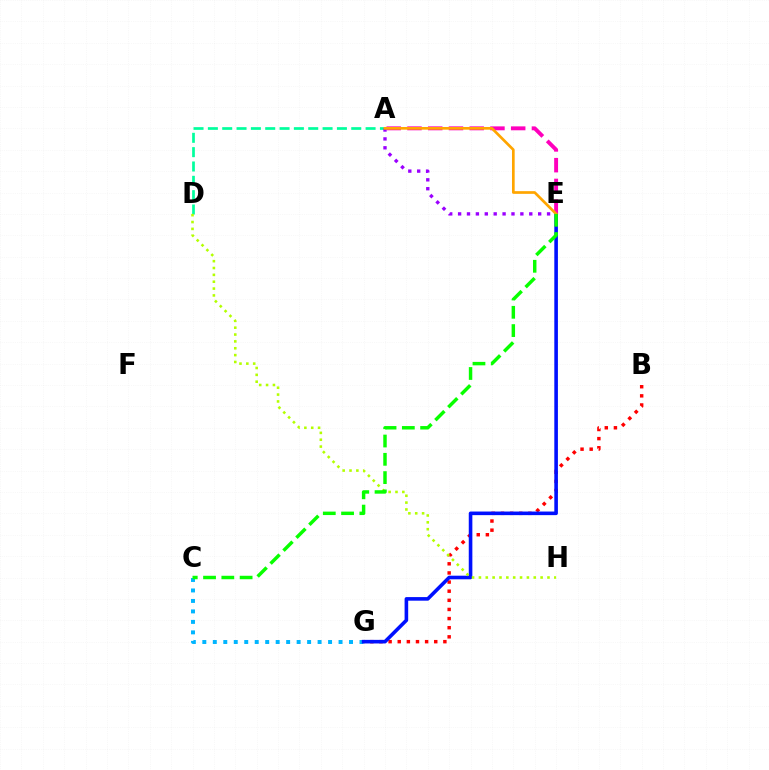{('A', 'D'): [{'color': '#00ff9d', 'line_style': 'dashed', 'thickness': 1.95}], ('B', 'G'): [{'color': '#ff0000', 'line_style': 'dotted', 'thickness': 2.48}], ('C', 'G'): [{'color': '#00b5ff', 'line_style': 'dotted', 'thickness': 2.85}], ('E', 'G'): [{'color': '#0010ff', 'line_style': 'solid', 'thickness': 2.59}], ('A', 'E'): [{'color': '#ff00bd', 'line_style': 'dashed', 'thickness': 2.82}, {'color': '#9b00ff', 'line_style': 'dotted', 'thickness': 2.42}, {'color': '#ffa500', 'line_style': 'solid', 'thickness': 1.94}], ('D', 'H'): [{'color': '#b3ff00', 'line_style': 'dotted', 'thickness': 1.86}], ('C', 'E'): [{'color': '#08ff00', 'line_style': 'dashed', 'thickness': 2.48}]}